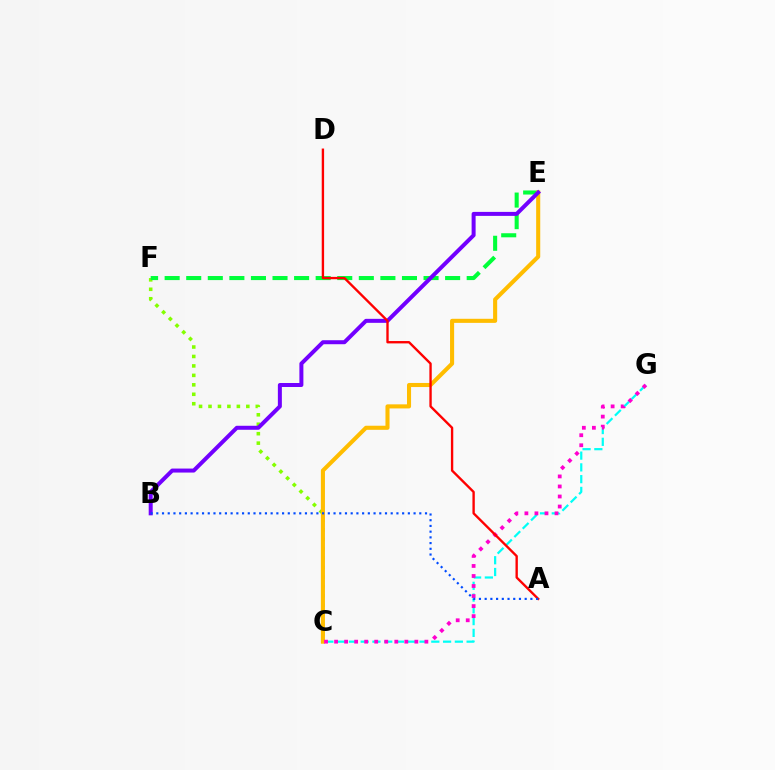{('C', 'F'): [{'color': '#84ff00', 'line_style': 'dotted', 'thickness': 2.57}], ('C', 'G'): [{'color': '#00fff6', 'line_style': 'dashed', 'thickness': 1.6}, {'color': '#ff00cf', 'line_style': 'dotted', 'thickness': 2.73}], ('E', 'F'): [{'color': '#00ff39', 'line_style': 'dashed', 'thickness': 2.93}], ('C', 'E'): [{'color': '#ffbd00', 'line_style': 'solid', 'thickness': 2.94}], ('B', 'E'): [{'color': '#7200ff', 'line_style': 'solid', 'thickness': 2.88}], ('A', 'D'): [{'color': '#ff0000', 'line_style': 'solid', 'thickness': 1.7}], ('A', 'B'): [{'color': '#004bff', 'line_style': 'dotted', 'thickness': 1.55}]}